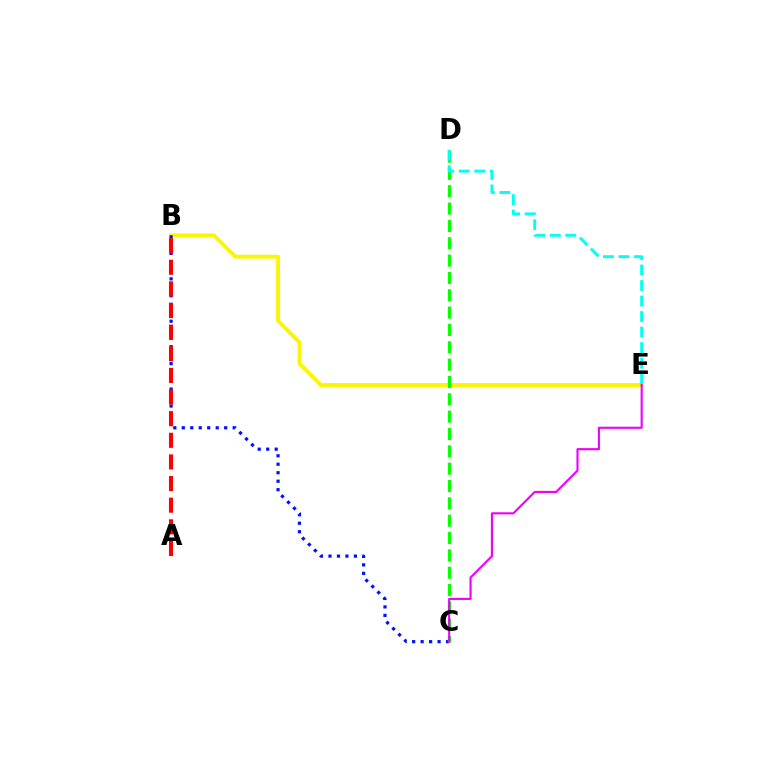{('B', 'E'): [{'color': '#fcf500', 'line_style': 'solid', 'thickness': 2.76}], ('B', 'C'): [{'color': '#0010ff', 'line_style': 'dotted', 'thickness': 2.3}], ('C', 'D'): [{'color': '#08ff00', 'line_style': 'dashed', 'thickness': 2.36}], ('A', 'B'): [{'color': '#ff0000', 'line_style': 'dashed', 'thickness': 2.94}], ('D', 'E'): [{'color': '#00fff6', 'line_style': 'dashed', 'thickness': 2.11}], ('C', 'E'): [{'color': '#ee00ff', 'line_style': 'solid', 'thickness': 1.53}]}